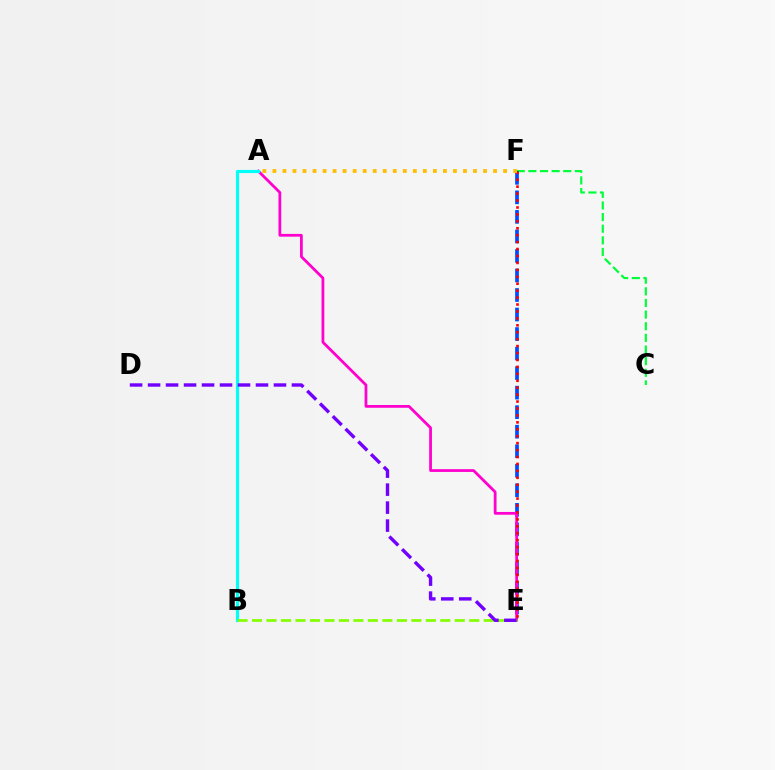{('C', 'F'): [{'color': '#00ff39', 'line_style': 'dashed', 'thickness': 1.58}], ('E', 'F'): [{'color': '#004bff', 'line_style': 'dashed', 'thickness': 2.65}, {'color': '#ff0000', 'line_style': 'dotted', 'thickness': 1.88}], ('A', 'E'): [{'color': '#ff00cf', 'line_style': 'solid', 'thickness': 1.99}], ('A', 'B'): [{'color': '#00fff6', 'line_style': 'solid', 'thickness': 2.27}], ('A', 'F'): [{'color': '#ffbd00', 'line_style': 'dotted', 'thickness': 2.72}], ('B', 'E'): [{'color': '#84ff00', 'line_style': 'dashed', 'thickness': 1.97}], ('D', 'E'): [{'color': '#7200ff', 'line_style': 'dashed', 'thickness': 2.44}]}